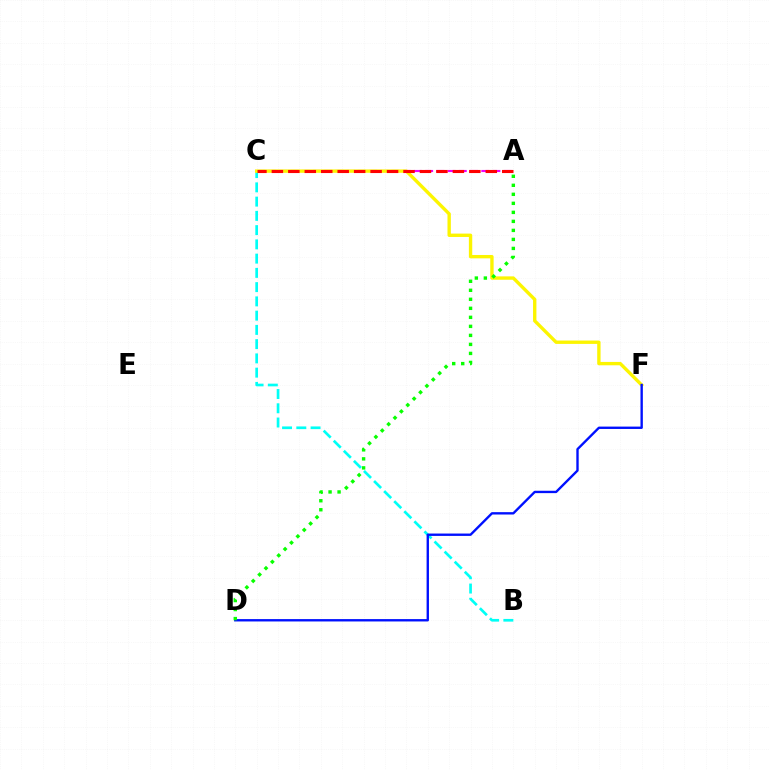{('A', 'C'): [{'color': '#ee00ff', 'line_style': 'dashed', 'thickness': 1.52}, {'color': '#ff0000', 'line_style': 'dashed', 'thickness': 2.24}], ('B', 'C'): [{'color': '#00fff6', 'line_style': 'dashed', 'thickness': 1.94}], ('C', 'F'): [{'color': '#fcf500', 'line_style': 'solid', 'thickness': 2.42}], ('D', 'F'): [{'color': '#0010ff', 'line_style': 'solid', 'thickness': 1.7}], ('A', 'D'): [{'color': '#08ff00', 'line_style': 'dotted', 'thickness': 2.45}]}